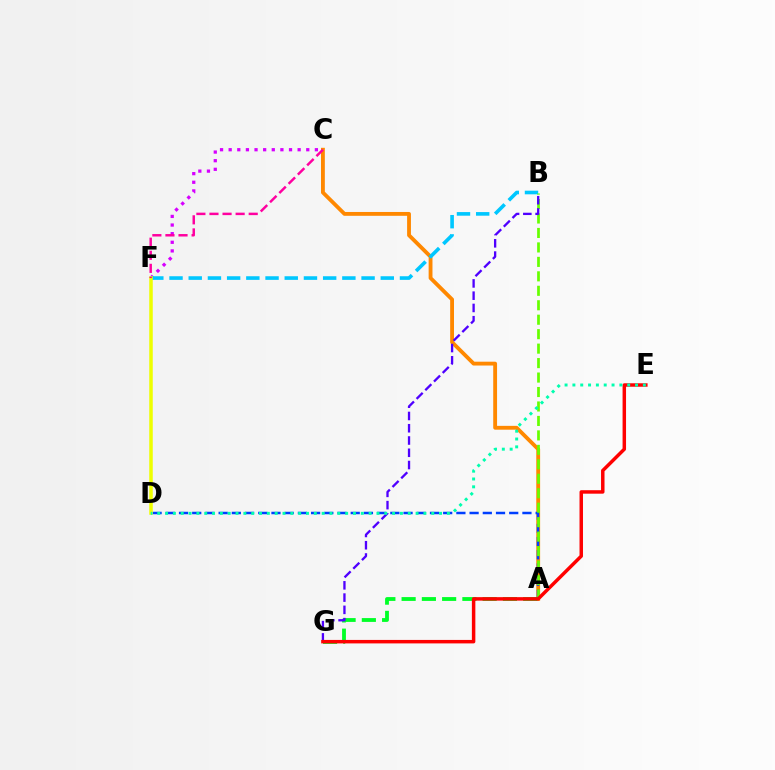{('A', 'C'): [{'color': '#ff8800', 'line_style': 'solid', 'thickness': 2.76}], ('C', 'F'): [{'color': '#d600ff', 'line_style': 'dotted', 'thickness': 2.34}, {'color': '#ff00a0', 'line_style': 'dashed', 'thickness': 1.78}], ('B', 'F'): [{'color': '#00c7ff', 'line_style': 'dashed', 'thickness': 2.61}], ('A', 'D'): [{'color': '#003fff', 'line_style': 'dashed', 'thickness': 1.79}], ('D', 'F'): [{'color': '#eeff00', 'line_style': 'solid', 'thickness': 2.53}], ('A', 'B'): [{'color': '#66ff00', 'line_style': 'dashed', 'thickness': 1.96}], ('A', 'G'): [{'color': '#00ff27', 'line_style': 'dashed', 'thickness': 2.75}], ('B', 'G'): [{'color': '#4f00ff', 'line_style': 'dashed', 'thickness': 1.67}], ('E', 'G'): [{'color': '#ff0000', 'line_style': 'solid', 'thickness': 2.5}], ('D', 'E'): [{'color': '#00ffaf', 'line_style': 'dotted', 'thickness': 2.13}]}